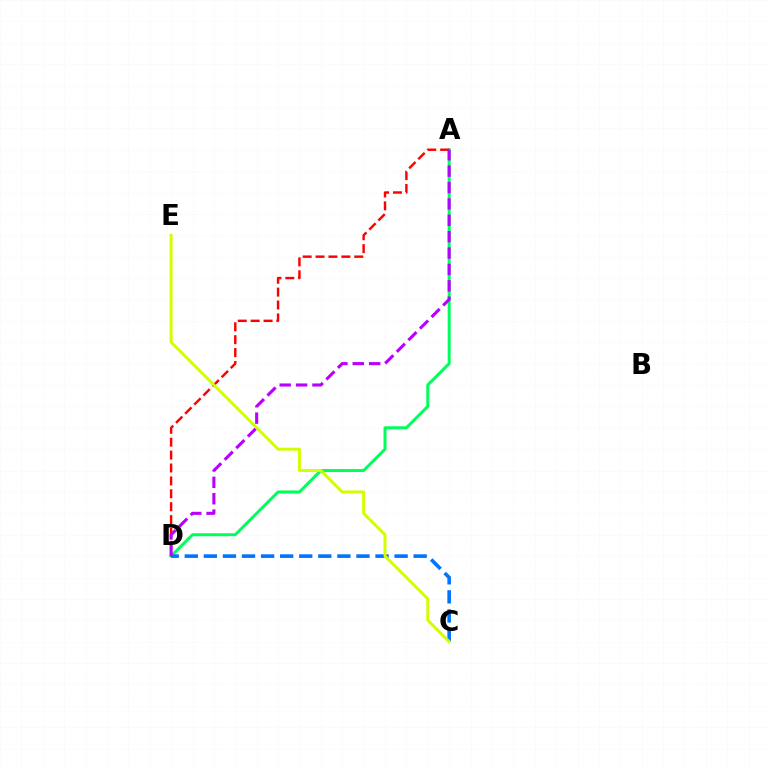{('A', 'D'): [{'color': '#00ff5c', 'line_style': 'solid', 'thickness': 2.16}, {'color': '#ff0000', 'line_style': 'dashed', 'thickness': 1.75}, {'color': '#b900ff', 'line_style': 'dashed', 'thickness': 2.23}], ('C', 'D'): [{'color': '#0074ff', 'line_style': 'dashed', 'thickness': 2.59}], ('C', 'E'): [{'color': '#d1ff00', 'line_style': 'solid', 'thickness': 2.14}]}